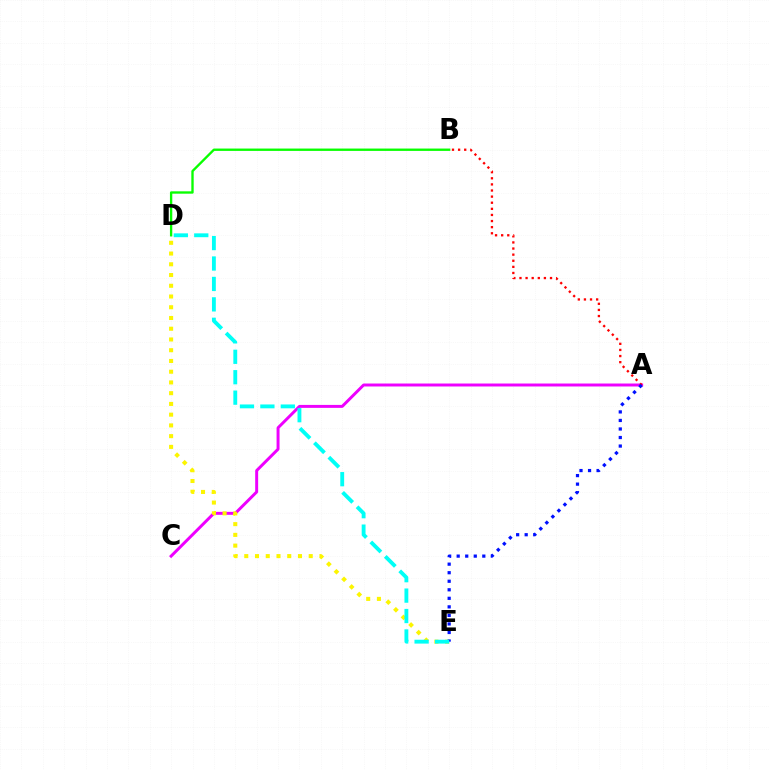{('A', 'C'): [{'color': '#ee00ff', 'line_style': 'solid', 'thickness': 2.13}], ('A', 'B'): [{'color': '#ff0000', 'line_style': 'dotted', 'thickness': 1.66}], ('D', 'E'): [{'color': '#fcf500', 'line_style': 'dotted', 'thickness': 2.92}, {'color': '#00fff6', 'line_style': 'dashed', 'thickness': 2.78}], ('A', 'E'): [{'color': '#0010ff', 'line_style': 'dotted', 'thickness': 2.32}], ('B', 'D'): [{'color': '#08ff00', 'line_style': 'solid', 'thickness': 1.69}]}